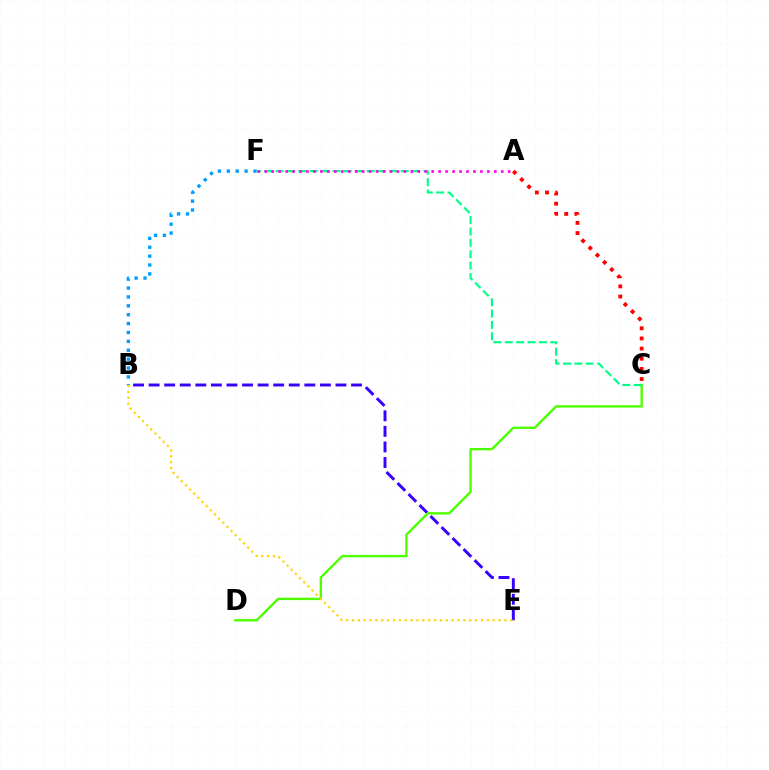{('B', 'E'): [{'color': '#3700ff', 'line_style': 'dashed', 'thickness': 2.12}, {'color': '#ffd500', 'line_style': 'dotted', 'thickness': 1.59}], ('C', 'D'): [{'color': '#4fff00', 'line_style': 'solid', 'thickness': 1.72}], ('A', 'C'): [{'color': '#ff0000', 'line_style': 'dotted', 'thickness': 2.76}], ('B', 'F'): [{'color': '#009eff', 'line_style': 'dotted', 'thickness': 2.41}], ('C', 'F'): [{'color': '#00ff86', 'line_style': 'dashed', 'thickness': 1.54}], ('A', 'F'): [{'color': '#ff00ed', 'line_style': 'dotted', 'thickness': 1.89}]}